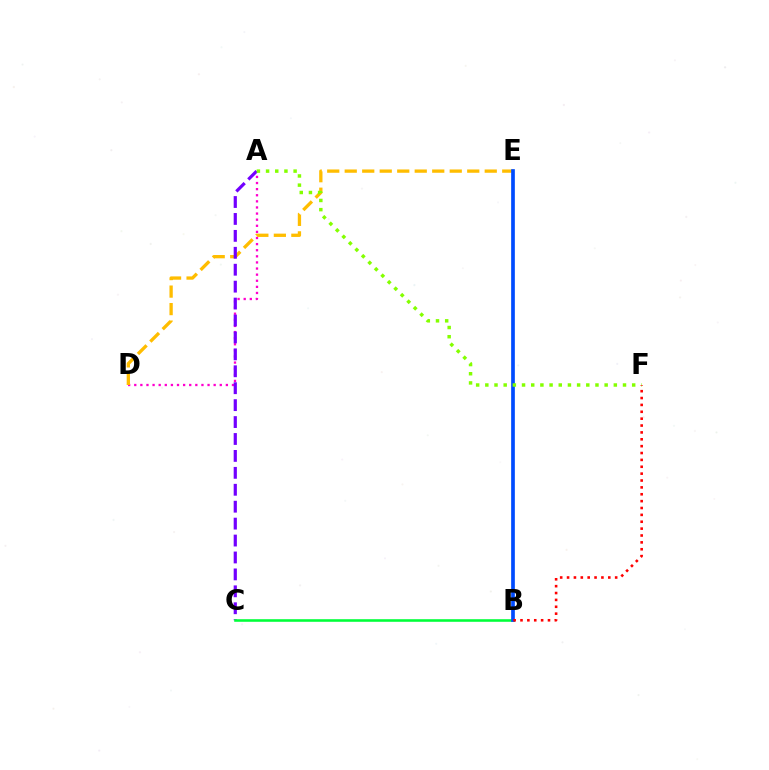{('A', 'D'): [{'color': '#ff00cf', 'line_style': 'dotted', 'thickness': 1.66}], ('D', 'E'): [{'color': '#ffbd00', 'line_style': 'dashed', 'thickness': 2.38}], ('A', 'C'): [{'color': '#7200ff', 'line_style': 'dashed', 'thickness': 2.3}], ('B', 'C'): [{'color': '#00ff39', 'line_style': 'solid', 'thickness': 1.85}], ('B', 'E'): [{'color': '#00fff6', 'line_style': 'solid', 'thickness': 1.51}, {'color': '#004bff', 'line_style': 'solid', 'thickness': 2.65}], ('A', 'F'): [{'color': '#84ff00', 'line_style': 'dotted', 'thickness': 2.49}], ('B', 'F'): [{'color': '#ff0000', 'line_style': 'dotted', 'thickness': 1.87}]}